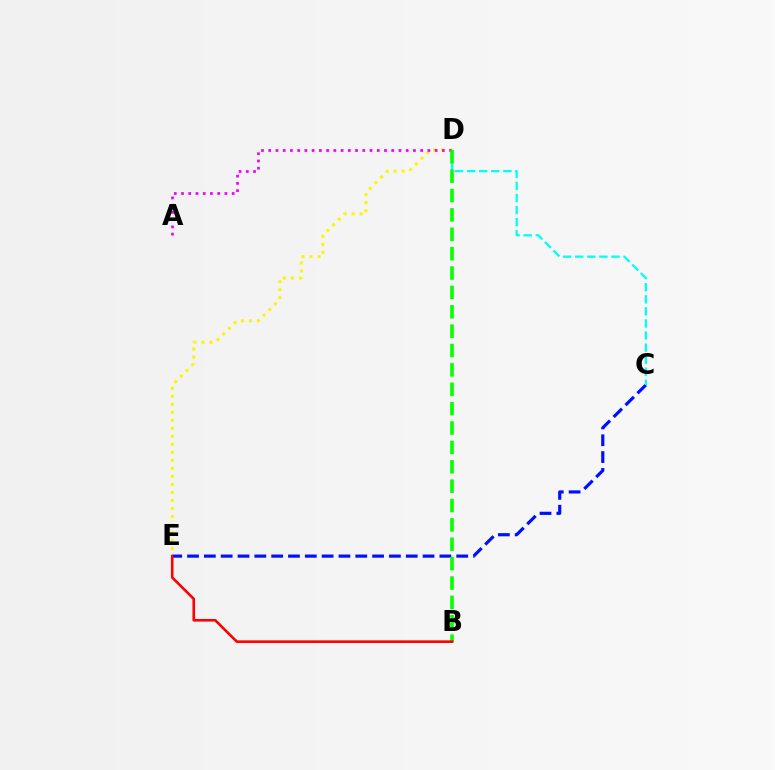{('D', 'E'): [{'color': '#fcf500', 'line_style': 'dotted', 'thickness': 2.18}], ('A', 'D'): [{'color': '#ee00ff', 'line_style': 'dotted', 'thickness': 1.97}], ('C', 'E'): [{'color': '#0010ff', 'line_style': 'dashed', 'thickness': 2.29}], ('C', 'D'): [{'color': '#00fff6', 'line_style': 'dashed', 'thickness': 1.64}], ('B', 'D'): [{'color': '#08ff00', 'line_style': 'dashed', 'thickness': 2.63}], ('B', 'E'): [{'color': '#ff0000', 'line_style': 'solid', 'thickness': 1.88}]}